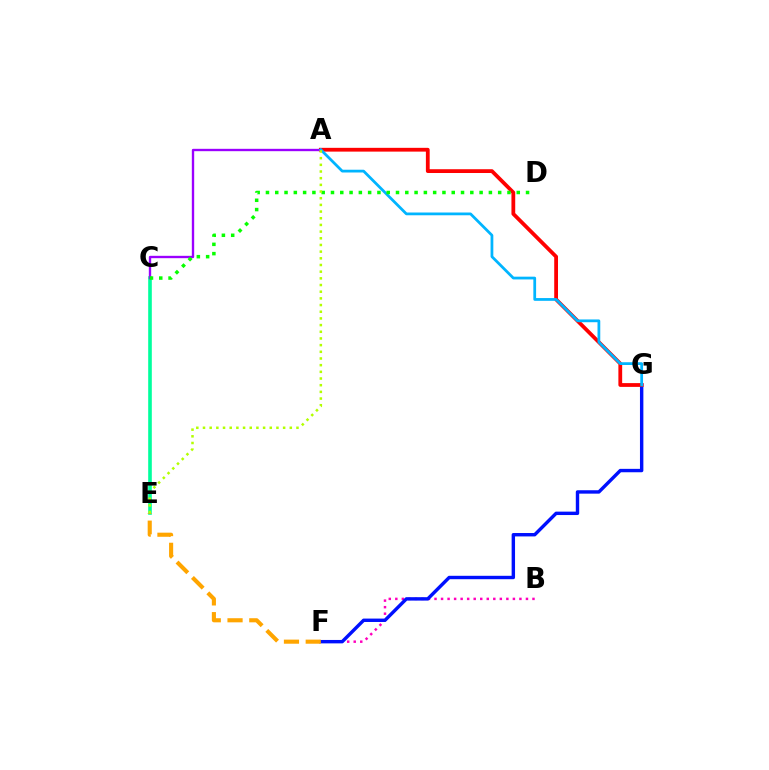{('B', 'F'): [{'color': '#ff00bd', 'line_style': 'dotted', 'thickness': 1.77}], ('F', 'G'): [{'color': '#0010ff', 'line_style': 'solid', 'thickness': 2.45}], ('C', 'E'): [{'color': '#00ff9d', 'line_style': 'solid', 'thickness': 2.6}], ('A', 'G'): [{'color': '#ff0000', 'line_style': 'solid', 'thickness': 2.72}, {'color': '#00b5ff', 'line_style': 'solid', 'thickness': 1.99}], ('A', 'C'): [{'color': '#9b00ff', 'line_style': 'solid', 'thickness': 1.7}], ('E', 'F'): [{'color': '#ffa500', 'line_style': 'dashed', 'thickness': 2.96}], ('C', 'D'): [{'color': '#08ff00', 'line_style': 'dotted', 'thickness': 2.52}], ('A', 'E'): [{'color': '#b3ff00', 'line_style': 'dotted', 'thickness': 1.81}]}